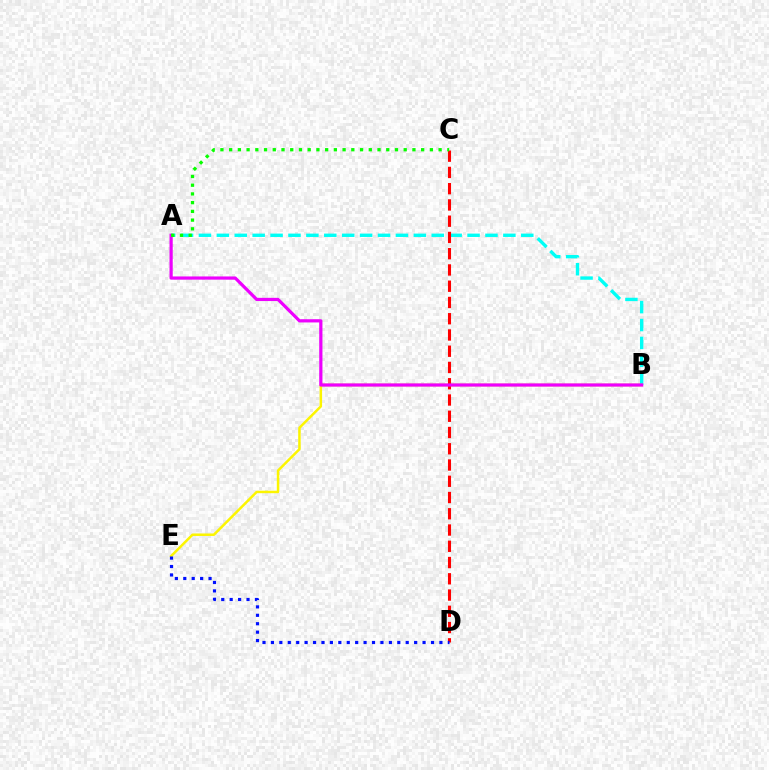{('A', 'B'): [{'color': '#00fff6', 'line_style': 'dashed', 'thickness': 2.43}, {'color': '#ee00ff', 'line_style': 'solid', 'thickness': 2.31}], ('B', 'E'): [{'color': '#fcf500', 'line_style': 'solid', 'thickness': 1.8}], ('C', 'D'): [{'color': '#ff0000', 'line_style': 'dashed', 'thickness': 2.21}], ('D', 'E'): [{'color': '#0010ff', 'line_style': 'dotted', 'thickness': 2.29}], ('A', 'C'): [{'color': '#08ff00', 'line_style': 'dotted', 'thickness': 2.37}]}